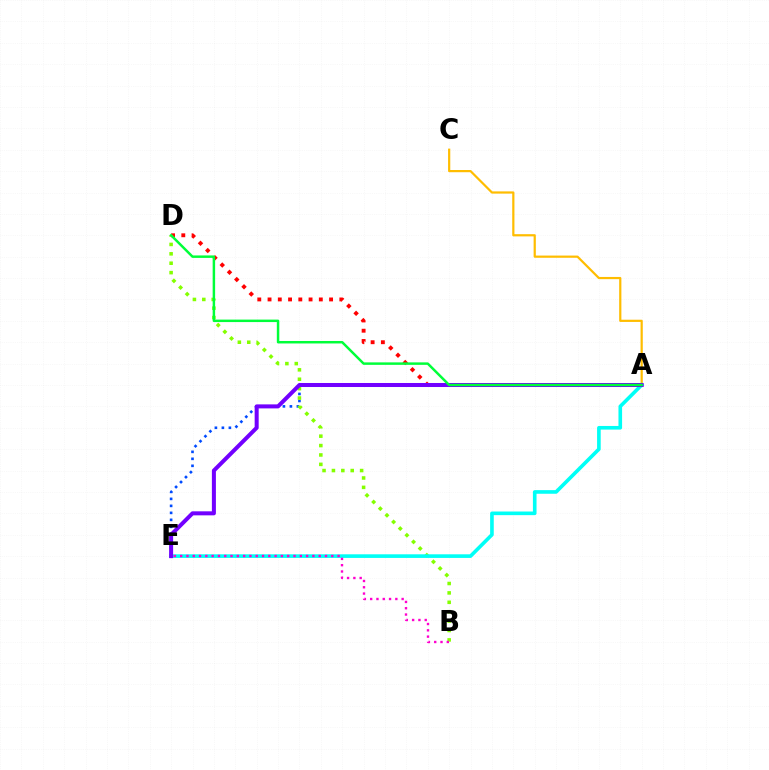{('A', 'E'): [{'color': '#004bff', 'line_style': 'dotted', 'thickness': 1.9}, {'color': '#00fff6', 'line_style': 'solid', 'thickness': 2.61}, {'color': '#7200ff', 'line_style': 'solid', 'thickness': 2.89}], ('A', 'C'): [{'color': '#ffbd00', 'line_style': 'solid', 'thickness': 1.59}], ('A', 'D'): [{'color': '#ff0000', 'line_style': 'dotted', 'thickness': 2.79}, {'color': '#00ff39', 'line_style': 'solid', 'thickness': 1.78}], ('B', 'D'): [{'color': '#84ff00', 'line_style': 'dotted', 'thickness': 2.55}], ('B', 'E'): [{'color': '#ff00cf', 'line_style': 'dotted', 'thickness': 1.71}]}